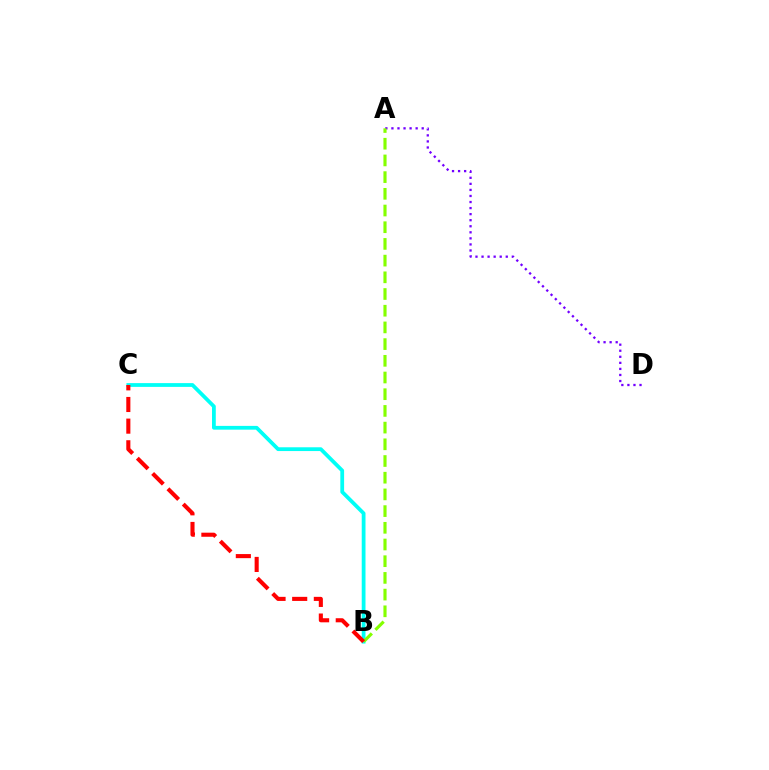{('A', 'D'): [{'color': '#7200ff', 'line_style': 'dotted', 'thickness': 1.65}], ('B', 'C'): [{'color': '#00fff6', 'line_style': 'solid', 'thickness': 2.72}, {'color': '#ff0000', 'line_style': 'dashed', 'thickness': 2.94}], ('A', 'B'): [{'color': '#84ff00', 'line_style': 'dashed', 'thickness': 2.27}]}